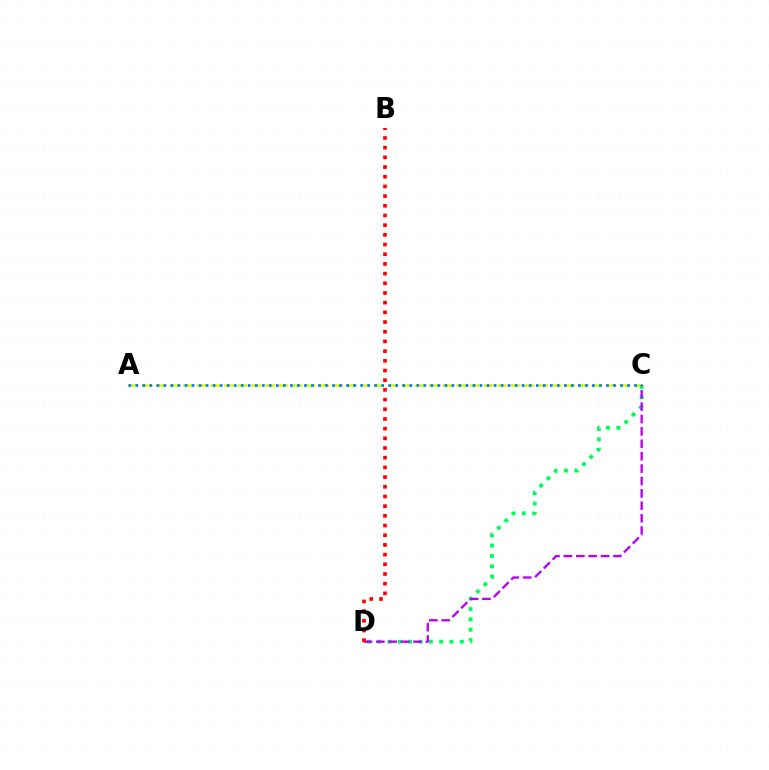{('A', 'C'): [{'color': '#d1ff00', 'line_style': 'dashed', 'thickness': 1.86}, {'color': '#0074ff', 'line_style': 'dotted', 'thickness': 1.91}], ('C', 'D'): [{'color': '#00ff5c', 'line_style': 'dotted', 'thickness': 2.81}, {'color': '#b900ff', 'line_style': 'dashed', 'thickness': 1.68}], ('B', 'D'): [{'color': '#ff0000', 'line_style': 'dotted', 'thickness': 2.63}]}